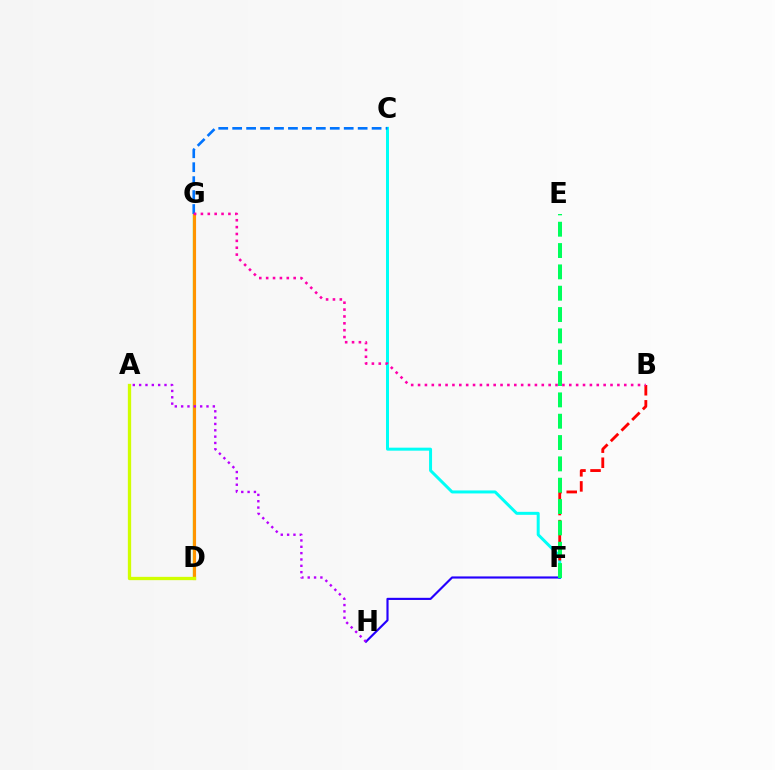{('C', 'F'): [{'color': '#00fff6', 'line_style': 'solid', 'thickness': 2.15}], ('D', 'G'): [{'color': '#3dff00', 'line_style': 'solid', 'thickness': 1.64}, {'color': '#ff9400', 'line_style': 'solid', 'thickness': 2.26}], ('B', 'F'): [{'color': '#ff0000', 'line_style': 'dashed', 'thickness': 2.05}], ('F', 'H'): [{'color': '#2500ff', 'line_style': 'solid', 'thickness': 1.55}], ('E', 'F'): [{'color': '#00ff5c', 'line_style': 'dashed', 'thickness': 2.9}], ('A', 'D'): [{'color': '#d1ff00', 'line_style': 'solid', 'thickness': 2.39}], ('C', 'G'): [{'color': '#0074ff', 'line_style': 'dashed', 'thickness': 1.89}], ('A', 'H'): [{'color': '#b900ff', 'line_style': 'dotted', 'thickness': 1.72}], ('B', 'G'): [{'color': '#ff00ac', 'line_style': 'dotted', 'thickness': 1.87}]}